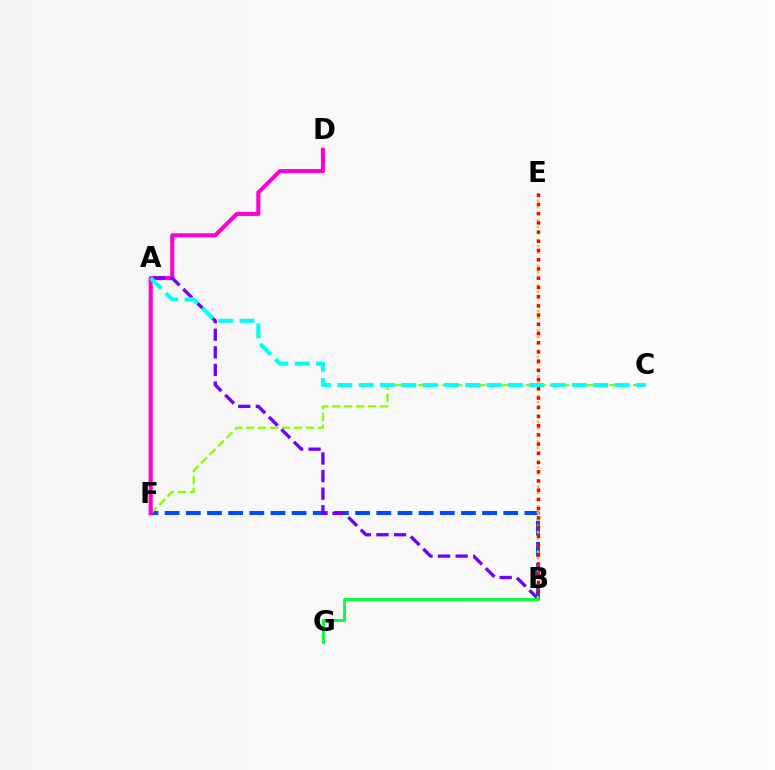{('B', 'F'): [{'color': '#004bff', 'line_style': 'dashed', 'thickness': 2.88}], ('C', 'F'): [{'color': '#84ff00', 'line_style': 'dashed', 'thickness': 1.62}], ('D', 'F'): [{'color': '#ff00cf', 'line_style': 'solid', 'thickness': 2.93}], ('A', 'B'): [{'color': '#7200ff', 'line_style': 'dashed', 'thickness': 2.39}], ('B', 'E'): [{'color': '#ffbd00', 'line_style': 'dotted', 'thickness': 1.77}, {'color': '#ff0000', 'line_style': 'dotted', 'thickness': 2.5}], ('B', 'G'): [{'color': '#00ff39', 'line_style': 'solid', 'thickness': 2.08}], ('A', 'C'): [{'color': '#00fff6', 'line_style': 'dashed', 'thickness': 2.9}]}